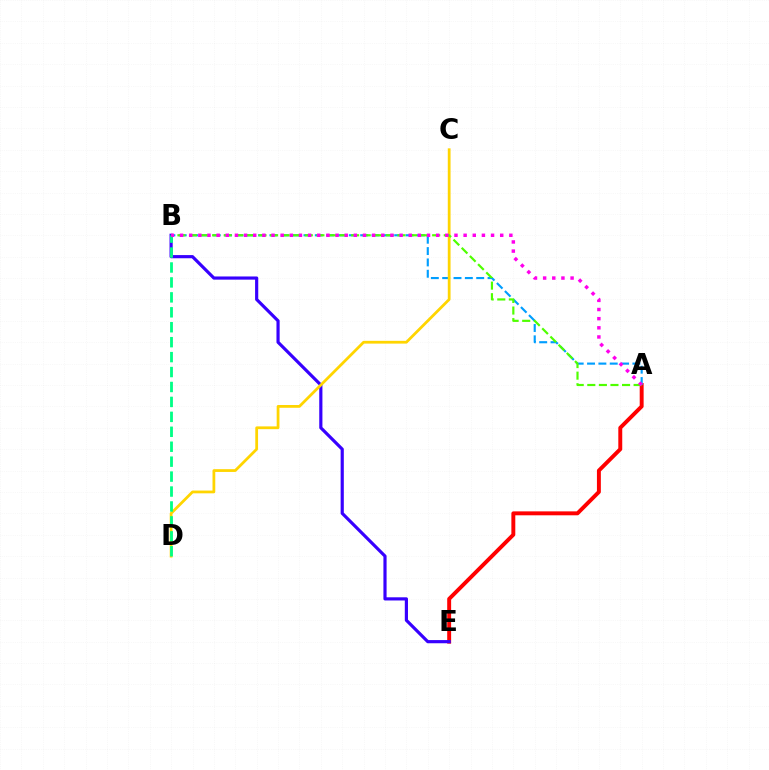{('A', 'E'): [{'color': '#ff0000', 'line_style': 'solid', 'thickness': 2.83}], ('A', 'B'): [{'color': '#009eff', 'line_style': 'dashed', 'thickness': 1.54}, {'color': '#4fff00', 'line_style': 'dashed', 'thickness': 1.57}, {'color': '#ff00ed', 'line_style': 'dotted', 'thickness': 2.49}], ('B', 'E'): [{'color': '#3700ff', 'line_style': 'solid', 'thickness': 2.28}], ('C', 'D'): [{'color': '#ffd500', 'line_style': 'solid', 'thickness': 2.0}], ('B', 'D'): [{'color': '#00ff86', 'line_style': 'dashed', 'thickness': 2.03}]}